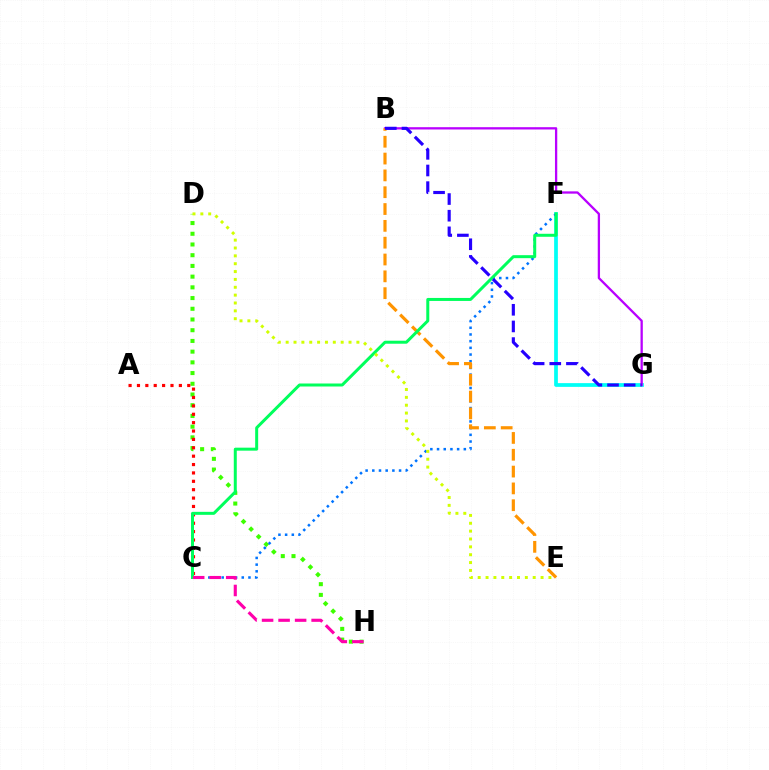{('D', 'H'): [{'color': '#3dff00', 'line_style': 'dotted', 'thickness': 2.91}], ('A', 'C'): [{'color': '#ff0000', 'line_style': 'dotted', 'thickness': 2.28}], ('F', 'G'): [{'color': '#00fff6', 'line_style': 'solid', 'thickness': 2.69}], ('B', 'G'): [{'color': '#b900ff', 'line_style': 'solid', 'thickness': 1.65}, {'color': '#2500ff', 'line_style': 'dashed', 'thickness': 2.26}], ('C', 'F'): [{'color': '#0074ff', 'line_style': 'dotted', 'thickness': 1.82}, {'color': '#00ff5c', 'line_style': 'solid', 'thickness': 2.16}], ('B', 'E'): [{'color': '#ff9400', 'line_style': 'dashed', 'thickness': 2.29}], ('C', 'H'): [{'color': '#ff00ac', 'line_style': 'dashed', 'thickness': 2.24}], ('D', 'E'): [{'color': '#d1ff00', 'line_style': 'dotted', 'thickness': 2.14}]}